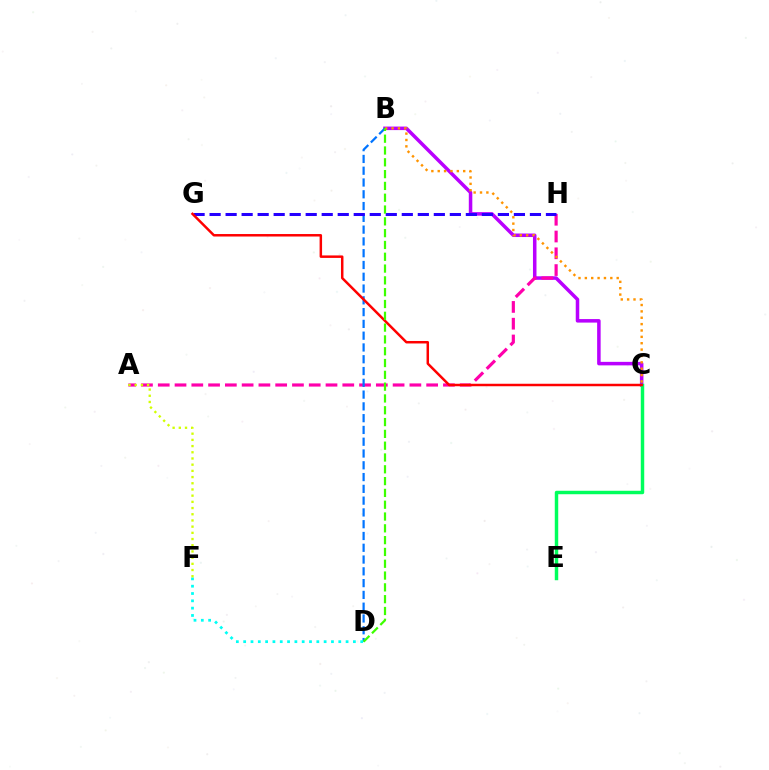{('B', 'C'): [{'color': '#b900ff', 'line_style': 'solid', 'thickness': 2.53}, {'color': '#ff9400', 'line_style': 'dotted', 'thickness': 1.73}], ('A', 'H'): [{'color': '#ff00ac', 'line_style': 'dashed', 'thickness': 2.28}], ('B', 'D'): [{'color': '#0074ff', 'line_style': 'dashed', 'thickness': 1.6}, {'color': '#3dff00', 'line_style': 'dashed', 'thickness': 1.6}], ('C', 'E'): [{'color': '#00ff5c', 'line_style': 'solid', 'thickness': 2.48}], ('G', 'H'): [{'color': '#2500ff', 'line_style': 'dashed', 'thickness': 2.18}], ('D', 'F'): [{'color': '#00fff6', 'line_style': 'dotted', 'thickness': 1.99}], ('C', 'G'): [{'color': '#ff0000', 'line_style': 'solid', 'thickness': 1.79}], ('A', 'F'): [{'color': '#d1ff00', 'line_style': 'dotted', 'thickness': 1.68}]}